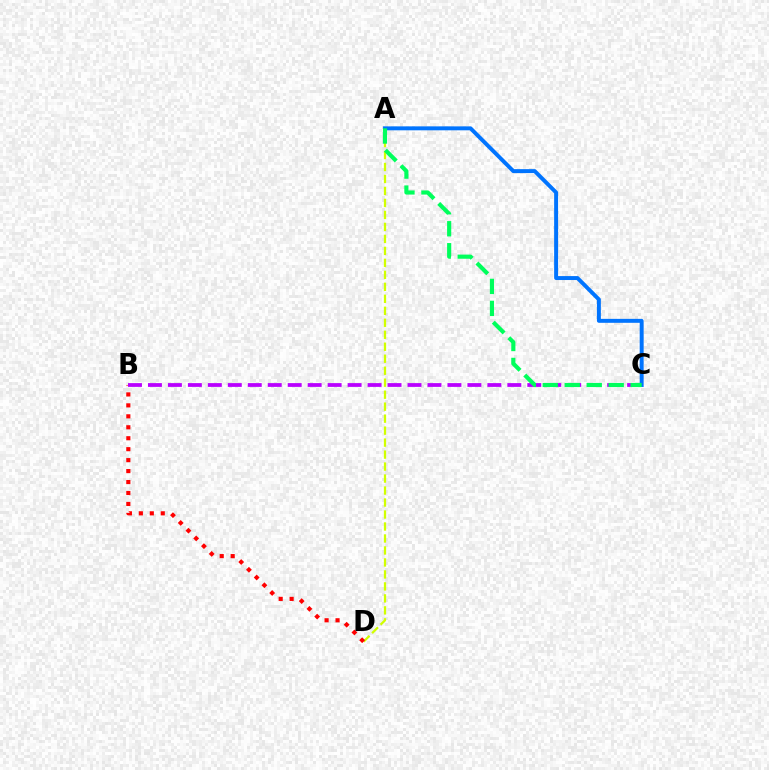{('A', 'D'): [{'color': '#d1ff00', 'line_style': 'dashed', 'thickness': 1.63}], ('B', 'D'): [{'color': '#ff0000', 'line_style': 'dotted', 'thickness': 2.98}], ('A', 'C'): [{'color': '#0074ff', 'line_style': 'solid', 'thickness': 2.84}, {'color': '#00ff5c', 'line_style': 'dashed', 'thickness': 2.99}], ('B', 'C'): [{'color': '#b900ff', 'line_style': 'dashed', 'thickness': 2.71}]}